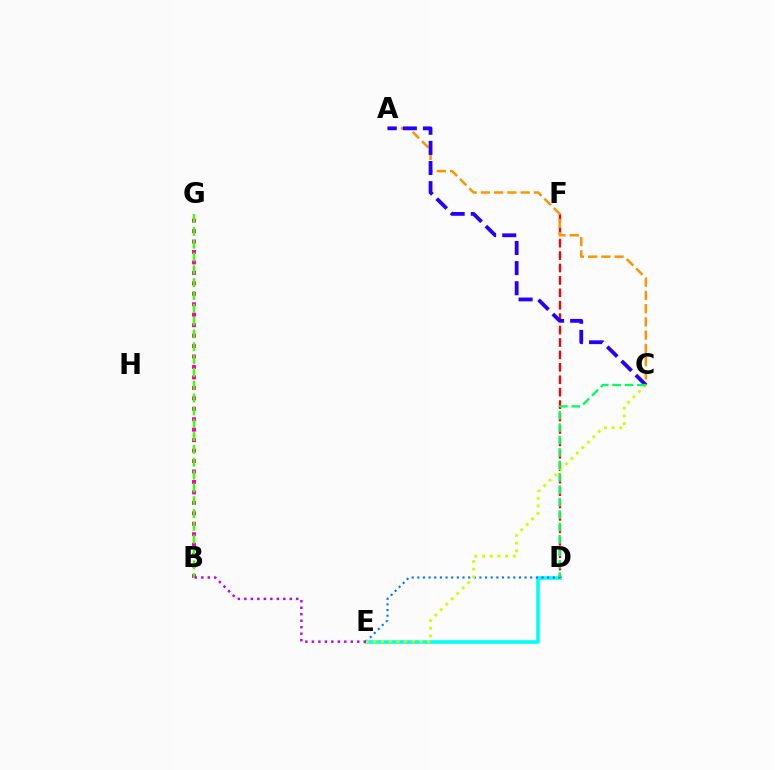{('B', 'G'): [{'color': '#ff00ac', 'line_style': 'dotted', 'thickness': 2.84}, {'color': '#3dff00', 'line_style': 'dashed', 'thickness': 1.74}], ('D', 'E'): [{'color': '#00fff6', 'line_style': 'solid', 'thickness': 2.56}, {'color': '#0074ff', 'line_style': 'dotted', 'thickness': 1.53}], ('D', 'F'): [{'color': '#ff0000', 'line_style': 'dashed', 'thickness': 1.69}], ('A', 'C'): [{'color': '#ff9400', 'line_style': 'dashed', 'thickness': 1.8}, {'color': '#2500ff', 'line_style': 'dashed', 'thickness': 2.73}], ('C', 'E'): [{'color': '#d1ff00', 'line_style': 'dotted', 'thickness': 2.09}], ('C', 'D'): [{'color': '#00ff5c', 'line_style': 'dashed', 'thickness': 1.69}], ('B', 'E'): [{'color': '#b900ff', 'line_style': 'dotted', 'thickness': 1.76}]}